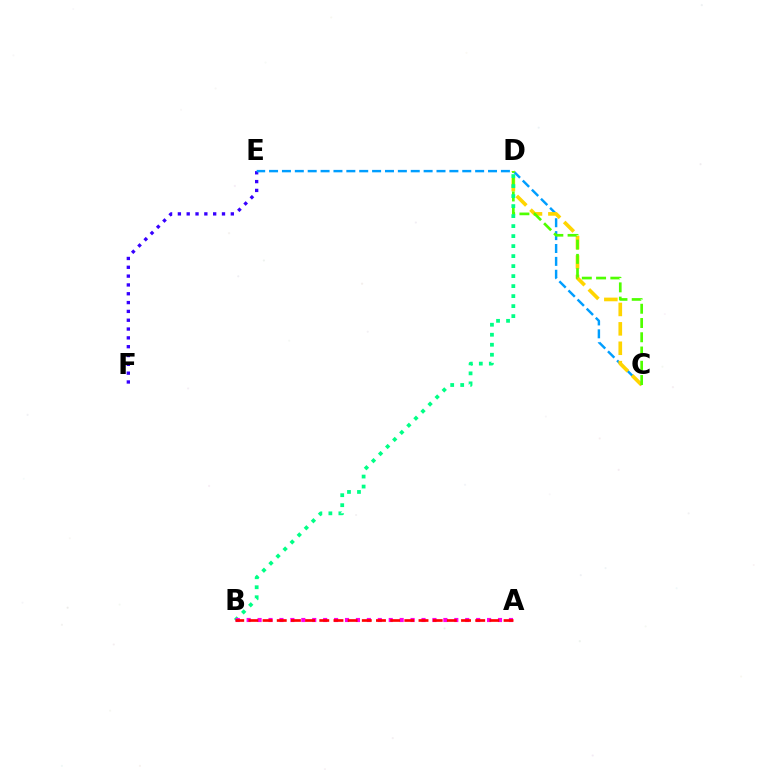{('E', 'F'): [{'color': '#3700ff', 'line_style': 'dotted', 'thickness': 2.4}], ('C', 'E'): [{'color': '#009eff', 'line_style': 'dashed', 'thickness': 1.75}], ('C', 'D'): [{'color': '#ffd500', 'line_style': 'dashed', 'thickness': 2.64}, {'color': '#4fff00', 'line_style': 'dashed', 'thickness': 1.94}], ('B', 'D'): [{'color': '#00ff86', 'line_style': 'dotted', 'thickness': 2.72}], ('A', 'B'): [{'color': '#ff00ed', 'line_style': 'dotted', 'thickness': 2.97}, {'color': '#ff0000', 'line_style': 'dashed', 'thickness': 1.93}]}